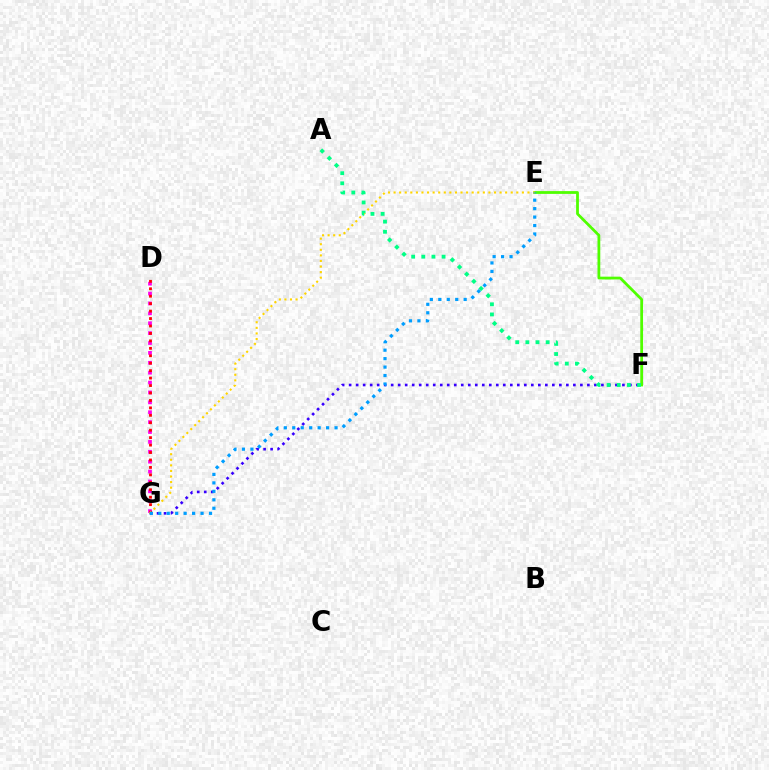{('F', 'G'): [{'color': '#3700ff', 'line_style': 'dotted', 'thickness': 1.9}], ('E', 'F'): [{'color': '#4fff00', 'line_style': 'solid', 'thickness': 2.0}], ('D', 'G'): [{'color': '#ff00ed', 'line_style': 'dotted', 'thickness': 2.69}, {'color': '#ff0000', 'line_style': 'dotted', 'thickness': 2.02}], ('E', 'G'): [{'color': '#ffd500', 'line_style': 'dotted', 'thickness': 1.52}, {'color': '#009eff', 'line_style': 'dotted', 'thickness': 2.3}], ('A', 'F'): [{'color': '#00ff86', 'line_style': 'dotted', 'thickness': 2.75}]}